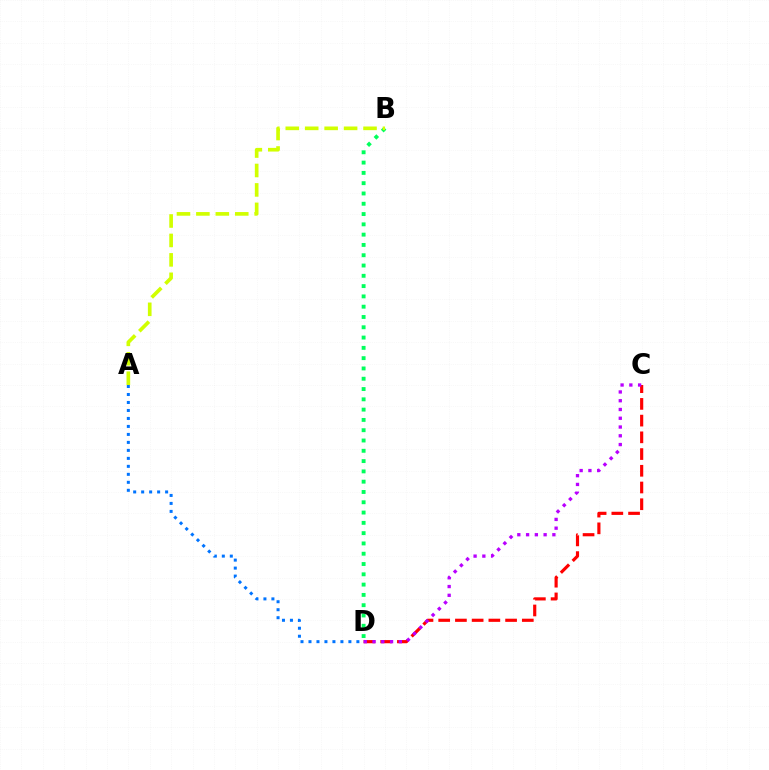{('C', 'D'): [{'color': '#ff0000', 'line_style': 'dashed', 'thickness': 2.27}, {'color': '#b900ff', 'line_style': 'dotted', 'thickness': 2.38}], ('B', 'D'): [{'color': '#00ff5c', 'line_style': 'dotted', 'thickness': 2.8}], ('A', 'D'): [{'color': '#0074ff', 'line_style': 'dotted', 'thickness': 2.17}], ('A', 'B'): [{'color': '#d1ff00', 'line_style': 'dashed', 'thickness': 2.64}]}